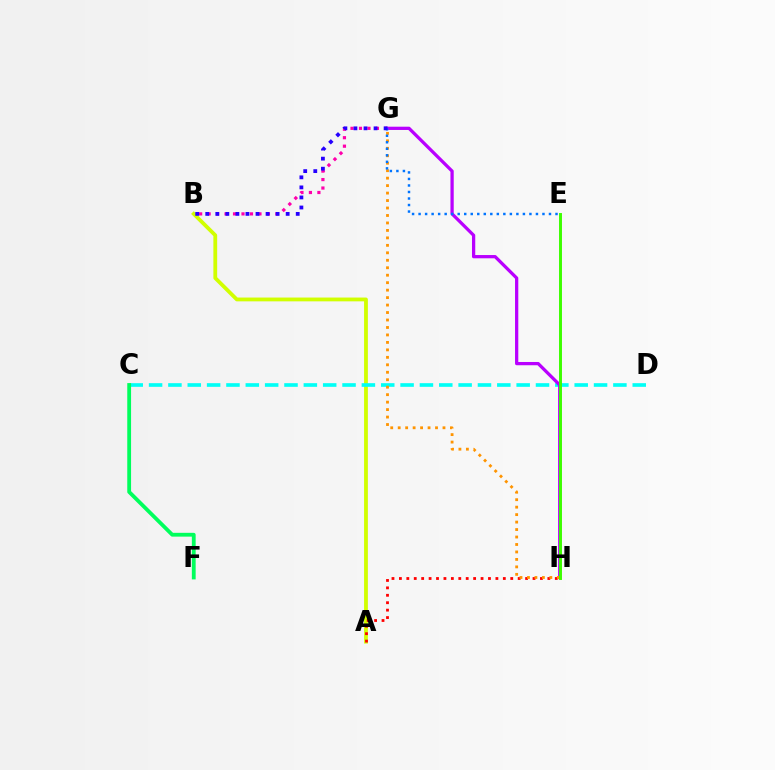{('A', 'B'): [{'color': '#d1ff00', 'line_style': 'solid', 'thickness': 2.73}], ('A', 'H'): [{'color': '#ff0000', 'line_style': 'dotted', 'thickness': 2.02}], ('B', 'G'): [{'color': '#ff00ac', 'line_style': 'dotted', 'thickness': 2.3}, {'color': '#2500ff', 'line_style': 'dotted', 'thickness': 2.73}], ('C', 'D'): [{'color': '#00fff6', 'line_style': 'dashed', 'thickness': 2.63}], ('G', 'H'): [{'color': '#b900ff', 'line_style': 'solid', 'thickness': 2.35}, {'color': '#ff9400', 'line_style': 'dotted', 'thickness': 2.03}], ('C', 'F'): [{'color': '#00ff5c', 'line_style': 'solid', 'thickness': 2.74}], ('E', 'G'): [{'color': '#0074ff', 'line_style': 'dotted', 'thickness': 1.77}], ('E', 'H'): [{'color': '#3dff00', 'line_style': 'solid', 'thickness': 2.12}]}